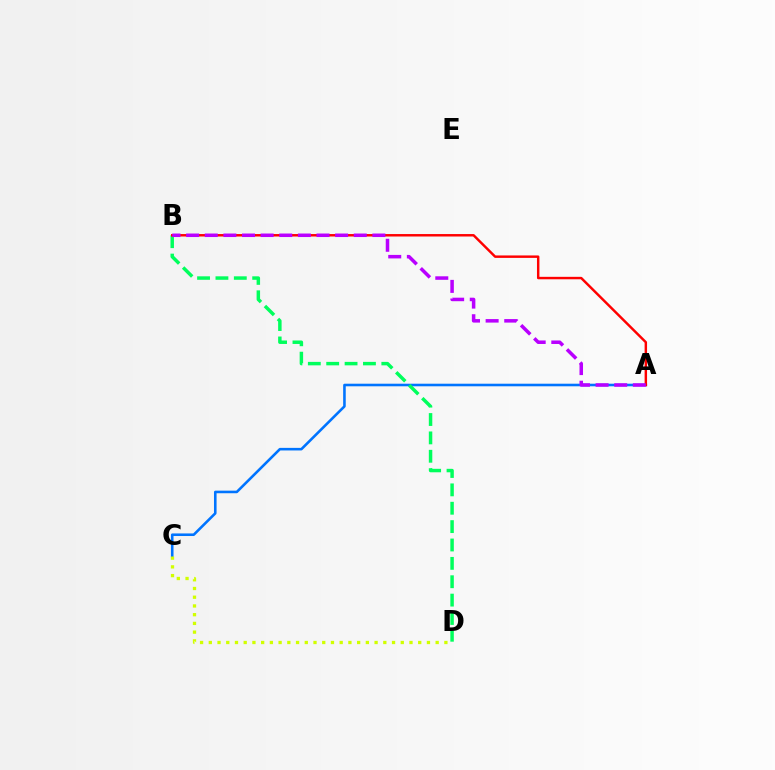{('A', 'C'): [{'color': '#0074ff', 'line_style': 'solid', 'thickness': 1.86}], ('B', 'D'): [{'color': '#00ff5c', 'line_style': 'dashed', 'thickness': 2.5}], ('A', 'B'): [{'color': '#ff0000', 'line_style': 'solid', 'thickness': 1.76}, {'color': '#b900ff', 'line_style': 'dashed', 'thickness': 2.53}], ('C', 'D'): [{'color': '#d1ff00', 'line_style': 'dotted', 'thickness': 2.37}]}